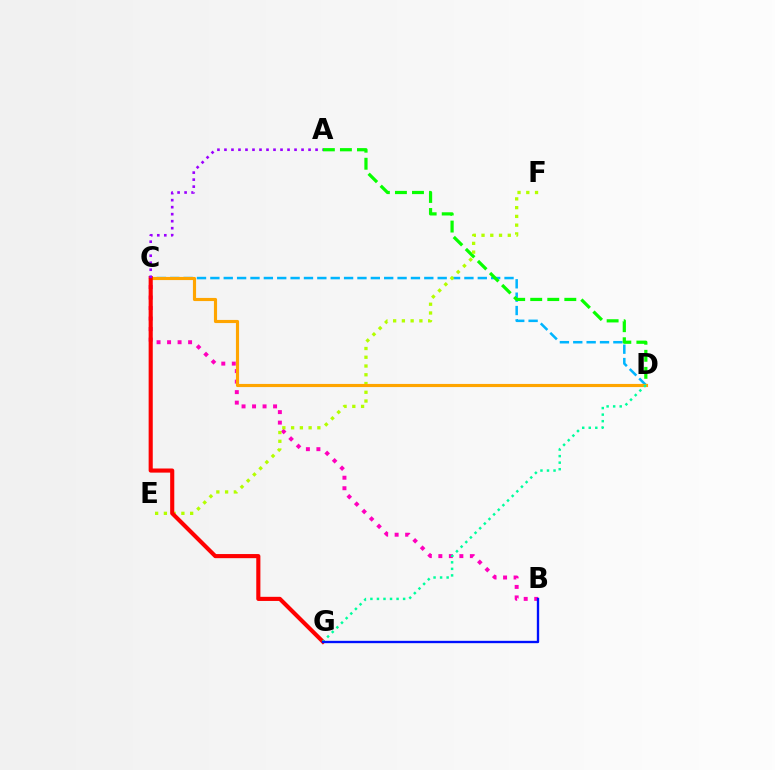{('C', 'D'): [{'color': '#00b5ff', 'line_style': 'dashed', 'thickness': 1.82}, {'color': '#ffa500', 'line_style': 'solid', 'thickness': 2.25}], ('B', 'C'): [{'color': '#ff00bd', 'line_style': 'dotted', 'thickness': 2.85}], ('A', 'D'): [{'color': '#08ff00', 'line_style': 'dashed', 'thickness': 2.32}], ('E', 'F'): [{'color': '#b3ff00', 'line_style': 'dotted', 'thickness': 2.38}], ('C', 'G'): [{'color': '#ff0000', 'line_style': 'solid', 'thickness': 2.97}], ('A', 'C'): [{'color': '#9b00ff', 'line_style': 'dotted', 'thickness': 1.9}], ('D', 'G'): [{'color': '#00ff9d', 'line_style': 'dotted', 'thickness': 1.78}], ('B', 'G'): [{'color': '#0010ff', 'line_style': 'solid', 'thickness': 1.69}]}